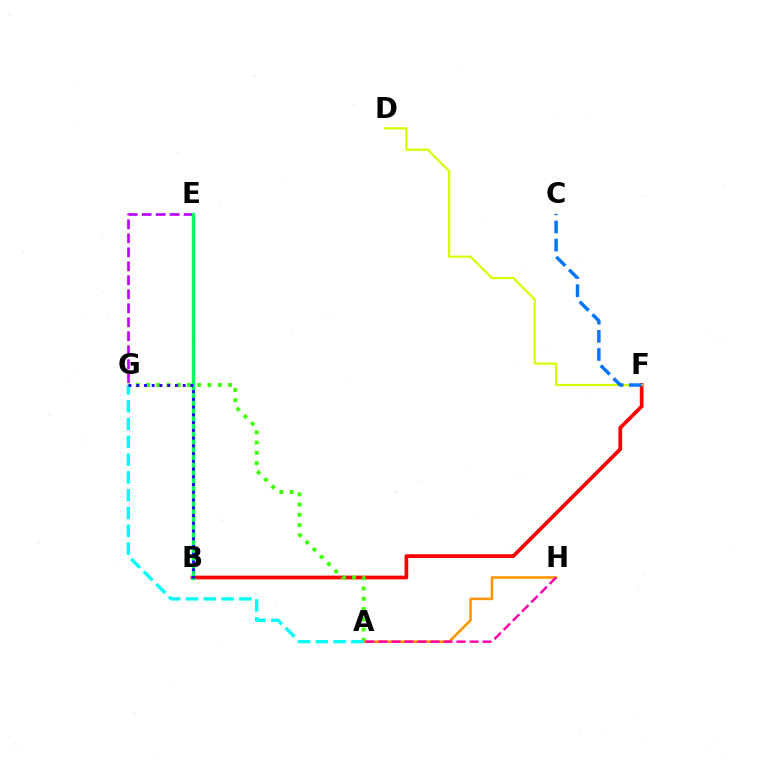{('B', 'F'): [{'color': '#ff0000', 'line_style': 'solid', 'thickness': 2.68}], ('E', 'G'): [{'color': '#b900ff', 'line_style': 'dashed', 'thickness': 1.9}], ('B', 'E'): [{'color': '#00ff5c', 'line_style': 'solid', 'thickness': 2.42}], ('D', 'F'): [{'color': '#d1ff00', 'line_style': 'solid', 'thickness': 1.59}], ('A', 'G'): [{'color': '#3dff00', 'line_style': 'dotted', 'thickness': 2.79}, {'color': '#00fff6', 'line_style': 'dashed', 'thickness': 2.42}], ('A', 'H'): [{'color': '#ff9400', 'line_style': 'solid', 'thickness': 1.83}, {'color': '#ff00ac', 'line_style': 'dashed', 'thickness': 1.77}], ('B', 'G'): [{'color': '#2500ff', 'line_style': 'dotted', 'thickness': 2.1}], ('C', 'F'): [{'color': '#0074ff', 'line_style': 'dashed', 'thickness': 2.47}]}